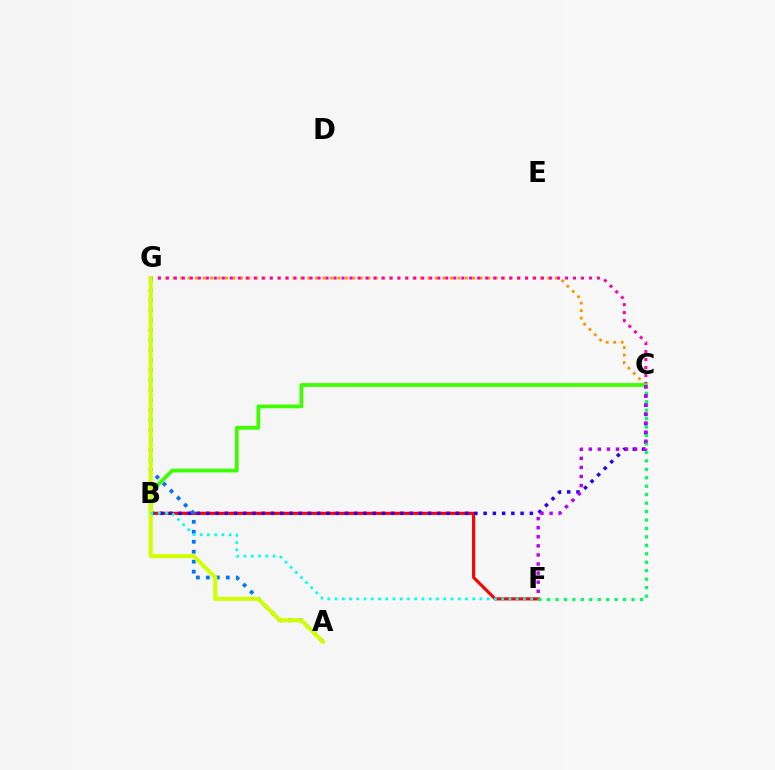{('B', 'F'): [{'color': '#ff0000', 'line_style': 'solid', 'thickness': 2.26}, {'color': '#00fff6', 'line_style': 'dotted', 'thickness': 1.97}], ('B', 'C'): [{'color': '#2500ff', 'line_style': 'dotted', 'thickness': 2.51}, {'color': '#3dff00', 'line_style': 'solid', 'thickness': 2.71}], ('C', 'F'): [{'color': '#00ff5c', 'line_style': 'dotted', 'thickness': 2.3}, {'color': '#b900ff', 'line_style': 'dotted', 'thickness': 2.47}], ('C', 'G'): [{'color': '#ff9400', 'line_style': 'dotted', 'thickness': 2.04}, {'color': '#ff00ac', 'line_style': 'dotted', 'thickness': 2.17}], ('A', 'G'): [{'color': '#0074ff', 'line_style': 'dotted', 'thickness': 2.71}, {'color': '#d1ff00', 'line_style': 'solid', 'thickness': 2.9}]}